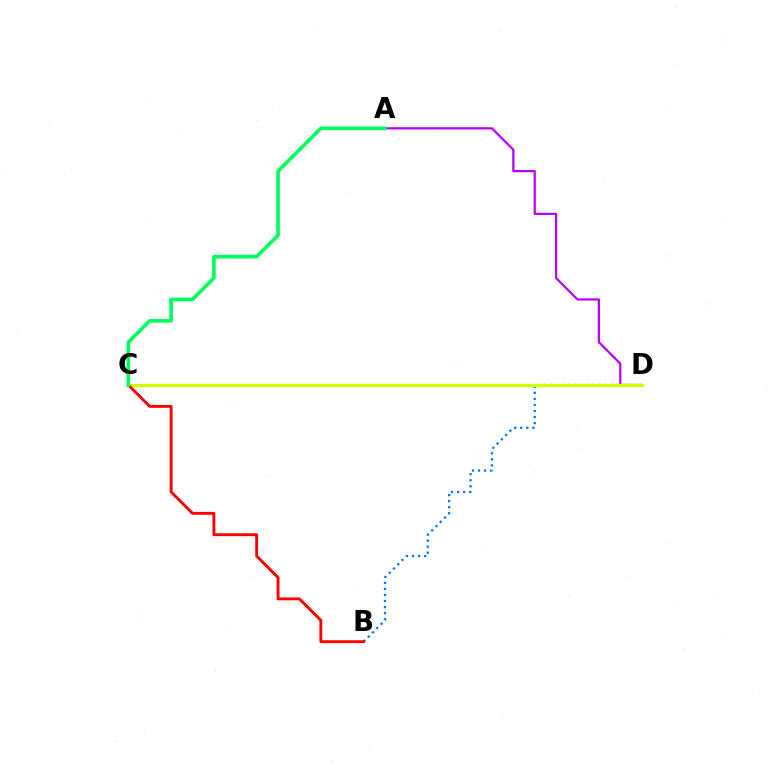{('A', 'D'): [{'color': '#b900ff', 'line_style': 'solid', 'thickness': 1.61}], ('B', 'D'): [{'color': '#0074ff', 'line_style': 'dotted', 'thickness': 1.64}], ('C', 'D'): [{'color': '#d1ff00', 'line_style': 'solid', 'thickness': 2.33}], ('B', 'C'): [{'color': '#ff0000', 'line_style': 'solid', 'thickness': 2.07}], ('A', 'C'): [{'color': '#00ff5c', 'line_style': 'solid', 'thickness': 2.61}]}